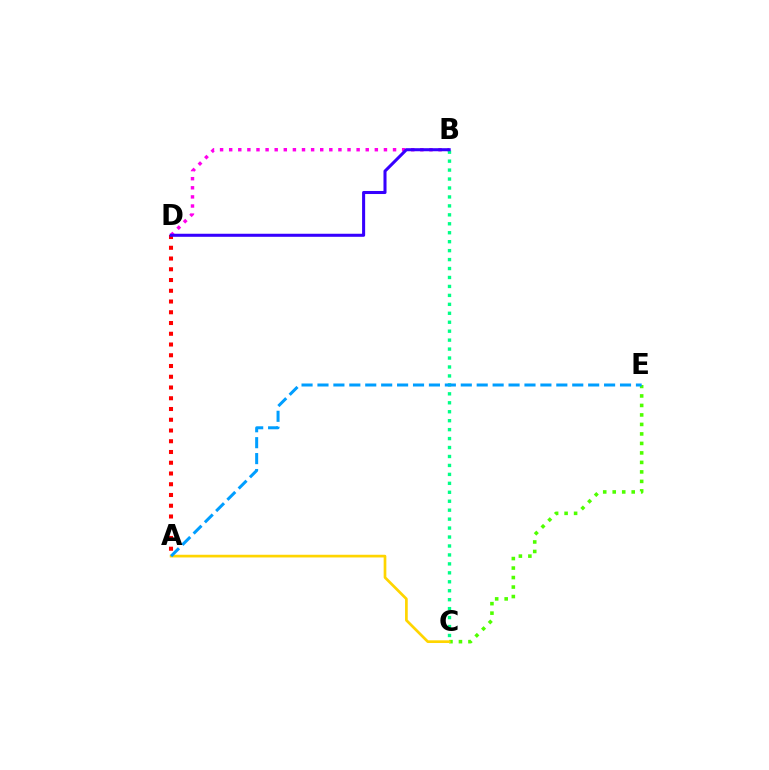{('B', 'D'): [{'color': '#ff00ed', 'line_style': 'dotted', 'thickness': 2.47}, {'color': '#3700ff', 'line_style': 'solid', 'thickness': 2.19}], ('C', 'E'): [{'color': '#4fff00', 'line_style': 'dotted', 'thickness': 2.58}], ('A', 'D'): [{'color': '#ff0000', 'line_style': 'dotted', 'thickness': 2.92}], ('B', 'C'): [{'color': '#00ff86', 'line_style': 'dotted', 'thickness': 2.43}], ('A', 'C'): [{'color': '#ffd500', 'line_style': 'solid', 'thickness': 1.94}], ('A', 'E'): [{'color': '#009eff', 'line_style': 'dashed', 'thickness': 2.16}]}